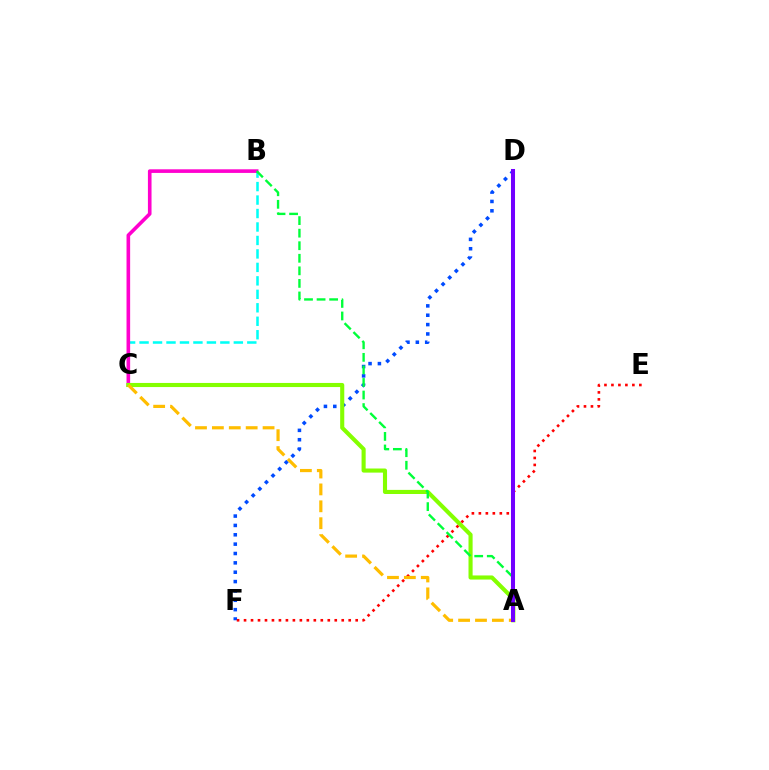{('B', 'C'): [{'color': '#00fff6', 'line_style': 'dashed', 'thickness': 1.83}, {'color': '#ff00cf', 'line_style': 'solid', 'thickness': 2.6}], ('D', 'F'): [{'color': '#004bff', 'line_style': 'dotted', 'thickness': 2.54}], ('A', 'C'): [{'color': '#84ff00', 'line_style': 'solid', 'thickness': 2.96}, {'color': '#ffbd00', 'line_style': 'dashed', 'thickness': 2.3}], ('E', 'F'): [{'color': '#ff0000', 'line_style': 'dotted', 'thickness': 1.9}], ('A', 'B'): [{'color': '#00ff39', 'line_style': 'dashed', 'thickness': 1.71}], ('A', 'D'): [{'color': '#7200ff', 'line_style': 'solid', 'thickness': 2.91}]}